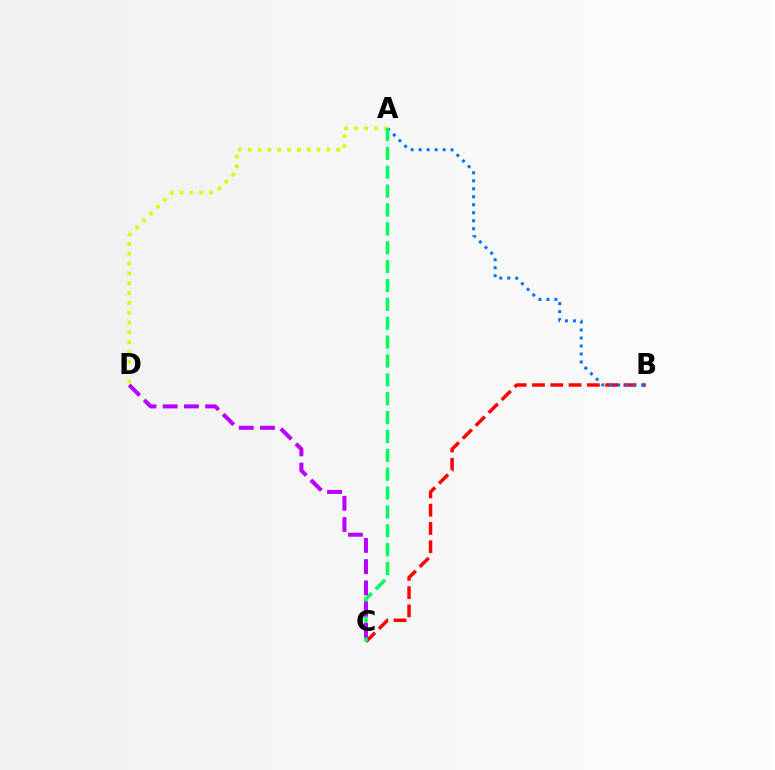{('B', 'C'): [{'color': '#ff0000', 'line_style': 'dashed', 'thickness': 2.48}], ('A', 'D'): [{'color': '#d1ff00', 'line_style': 'dotted', 'thickness': 2.67}], ('A', 'B'): [{'color': '#0074ff', 'line_style': 'dotted', 'thickness': 2.17}], ('A', 'C'): [{'color': '#00ff5c', 'line_style': 'dashed', 'thickness': 2.56}], ('C', 'D'): [{'color': '#b900ff', 'line_style': 'dashed', 'thickness': 2.88}]}